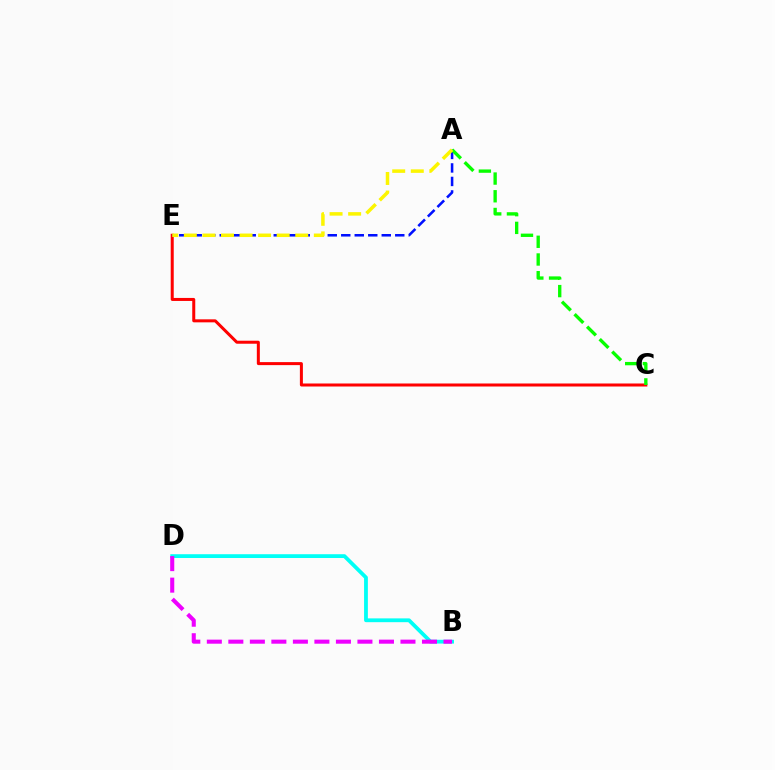{('C', 'E'): [{'color': '#ff0000', 'line_style': 'solid', 'thickness': 2.17}], ('A', 'E'): [{'color': '#0010ff', 'line_style': 'dashed', 'thickness': 1.83}, {'color': '#fcf500', 'line_style': 'dashed', 'thickness': 2.52}], ('B', 'D'): [{'color': '#00fff6', 'line_style': 'solid', 'thickness': 2.73}, {'color': '#ee00ff', 'line_style': 'dashed', 'thickness': 2.92}], ('A', 'C'): [{'color': '#08ff00', 'line_style': 'dashed', 'thickness': 2.41}]}